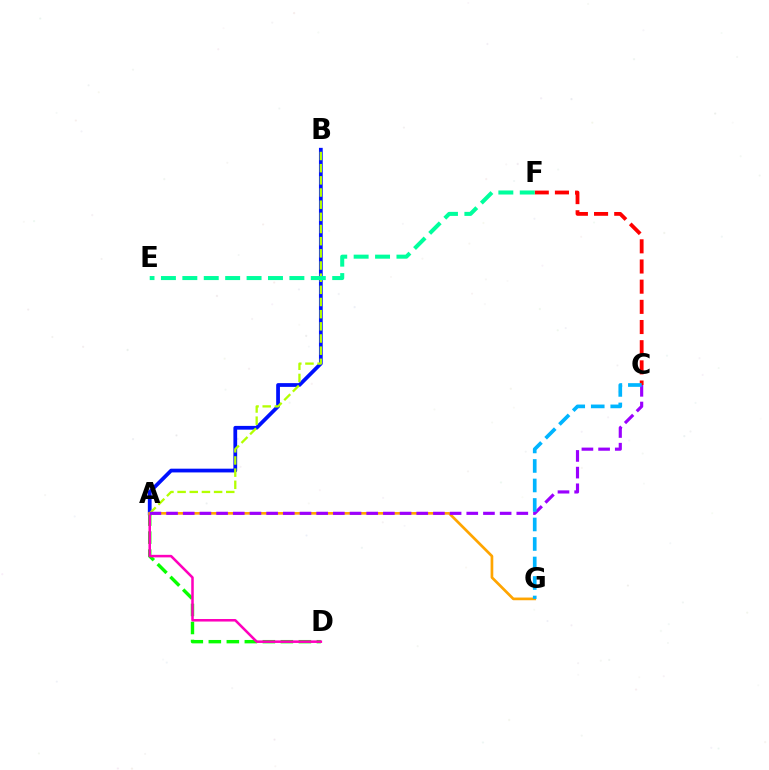{('A', 'B'): [{'color': '#0010ff', 'line_style': 'solid', 'thickness': 2.7}, {'color': '#b3ff00', 'line_style': 'dashed', 'thickness': 1.65}], ('C', 'F'): [{'color': '#ff0000', 'line_style': 'dashed', 'thickness': 2.74}], ('A', 'D'): [{'color': '#08ff00', 'line_style': 'dashed', 'thickness': 2.45}, {'color': '#ff00bd', 'line_style': 'solid', 'thickness': 1.83}], ('A', 'G'): [{'color': '#ffa500', 'line_style': 'solid', 'thickness': 1.94}], ('A', 'C'): [{'color': '#9b00ff', 'line_style': 'dashed', 'thickness': 2.27}], ('C', 'G'): [{'color': '#00b5ff', 'line_style': 'dashed', 'thickness': 2.65}], ('E', 'F'): [{'color': '#00ff9d', 'line_style': 'dashed', 'thickness': 2.91}]}